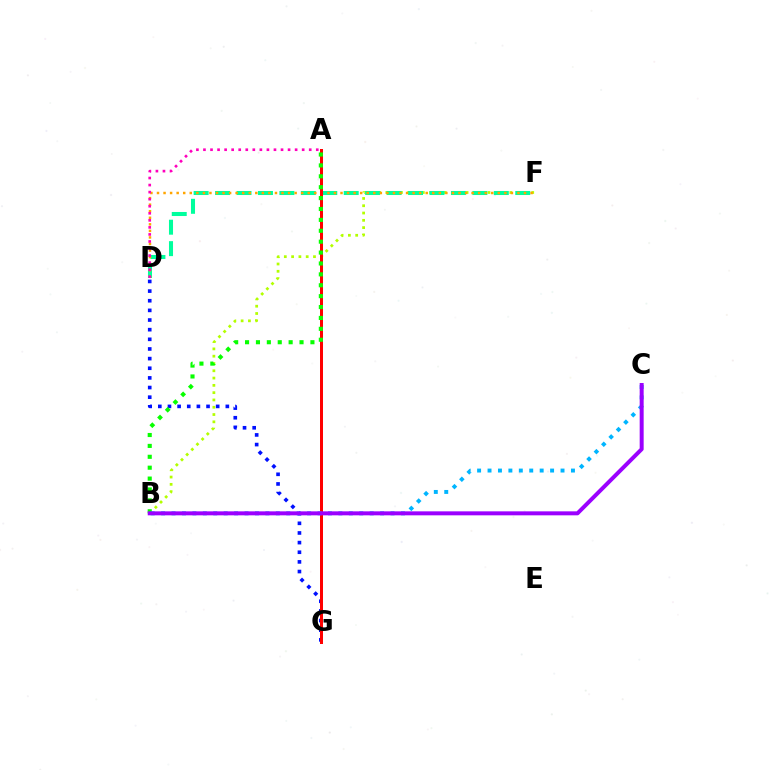{('B', 'F'): [{'color': '#b3ff00', 'line_style': 'dotted', 'thickness': 1.98}], ('D', 'F'): [{'color': '#00ff9d', 'line_style': 'dashed', 'thickness': 2.91}, {'color': '#ffa500', 'line_style': 'dotted', 'thickness': 1.78}], ('D', 'G'): [{'color': '#0010ff', 'line_style': 'dotted', 'thickness': 2.62}], ('A', 'D'): [{'color': '#ff00bd', 'line_style': 'dotted', 'thickness': 1.92}], ('A', 'G'): [{'color': '#ff0000', 'line_style': 'solid', 'thickness': 2.15}], ('A', 'B'): [{'color': '#08ff00', 'line_style': 'dotted', 'thickness': 2.96}], ('B', 'C'): [{'color': '#00b5ff', 'line_style': 'dotted', 'thickness': 2.83}, {'color': '#9b00ff', 'line_style': 'solid', 'thickness': 2.87}]}